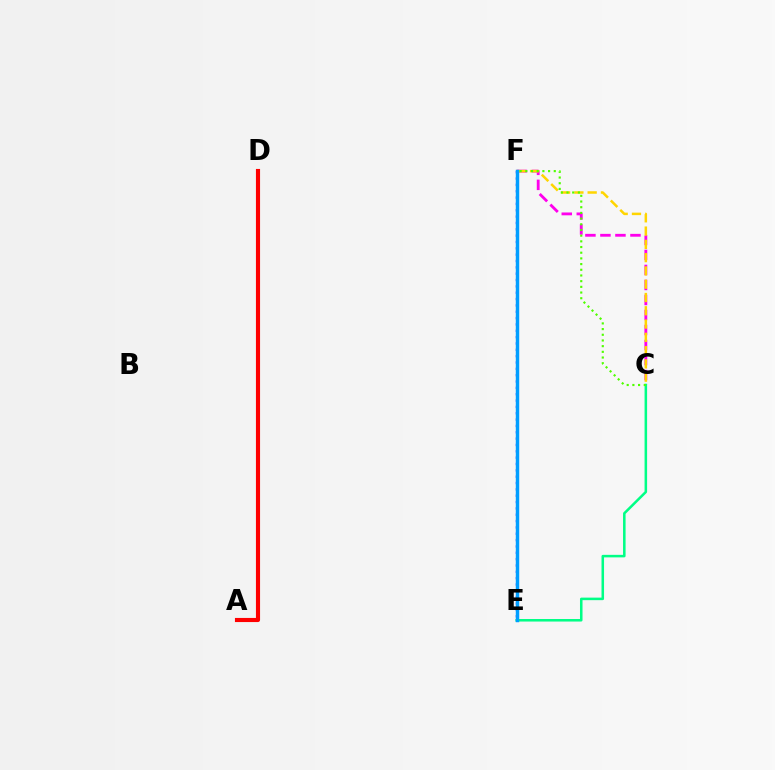{('C', 'F'): [{'color': '#ff00ed', 'line_style': 'dashed', 'thickness': 2.04}, {'color': '#ffd500', 'line_style': 'dashed', 'thickness': 1.8}, {'color': '#4fff00', 'line_style': 'dotted', 'thickness': 1.55}], ('E', 'F'): [{'color': '#3700ff', 'line_style': 'dotted', 'thickness': 1.72}, {'color': '#009eff', 'line_style': 'solid', 'thickness': 2.48}], ('C', 'E'): [{'color': '#00ff86', 'line_style': 'solid', 'thickness': 1.82}], ('A', 'D'): [{'color': '#ff0000', 'line_style': 'solid', 'thickness': 2.97}]}